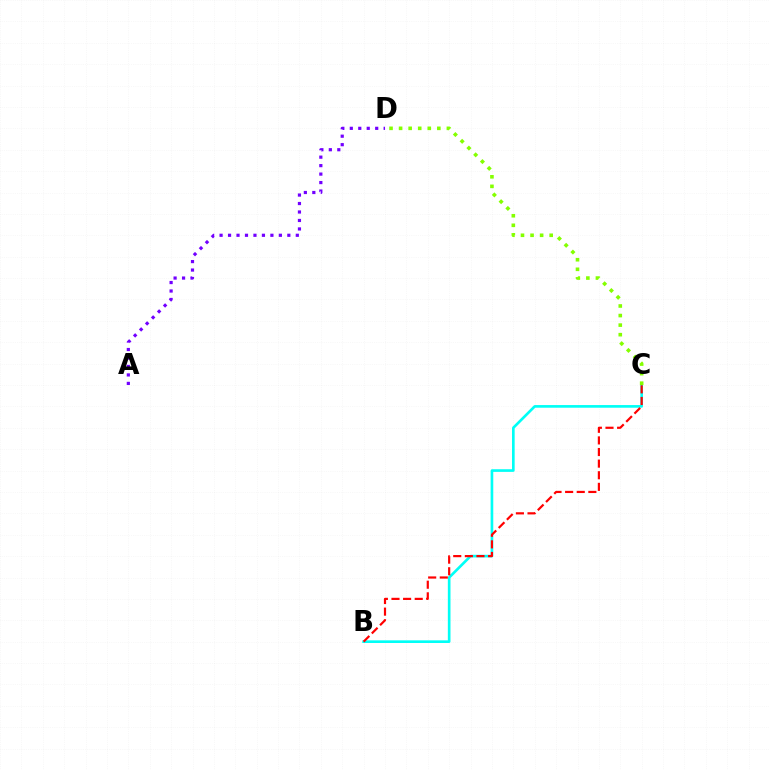{('B', 'C'): [{'color': '#00fff6', 'line_style': 'solid', 'thickness': 1.91}, {'color': '#ff0000', 'line_style': 'dashed', 'thickness': 1.58}], ('A', 'D'): [{'color': '#7200ff', 'line_style': 'dotted', 'thickness': 2.3}], ('C', 'D'): [{'color': '#84ff00', 'line_style': 'dotted', 'thickness': 2.6}]}